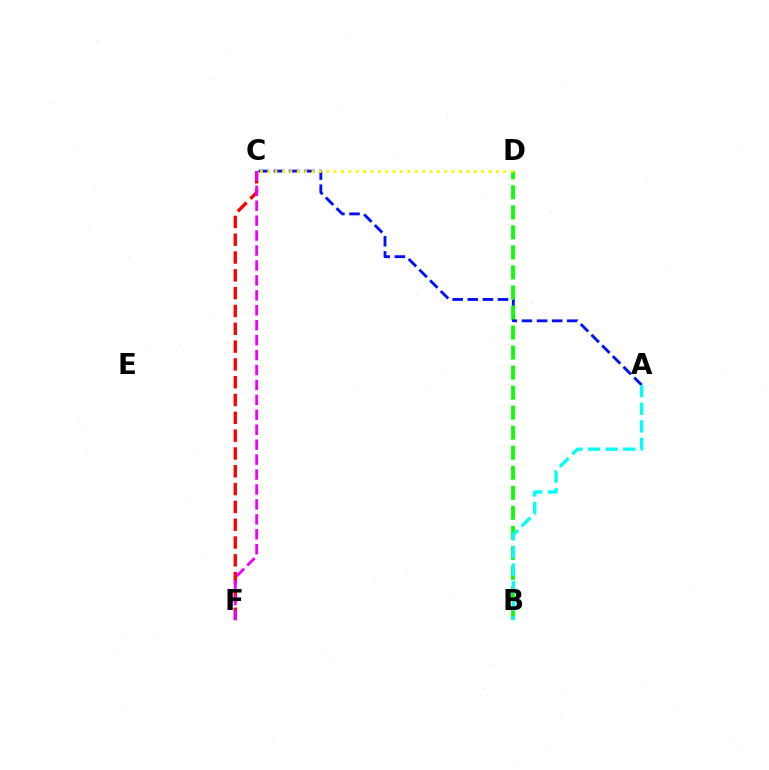{('A', 'C'): [{'color': '#0010ff', 'line_style': 'dashed', 'thickness': 2.05}], ('C', 'F'): [{'color': '#ff0000', 'line_style': 'dashed', 'thickness': 2.42}, {'color': '#ee00ff', 'line_style': 'dashed', 'thickness': 2.03}], ('B', 'D'): [{'color': '#08ff00', 'line_style': 'dashed', 'thickness': 2.72}], ('C', 'D'): [{'color': '#fcf500', 'line_style': 'dotted', 'thickness': 2.0}], ('A', 'B'): [{'color': '#00fff6', 'line_style': 'dashed', 'thickness': 2.39}]}